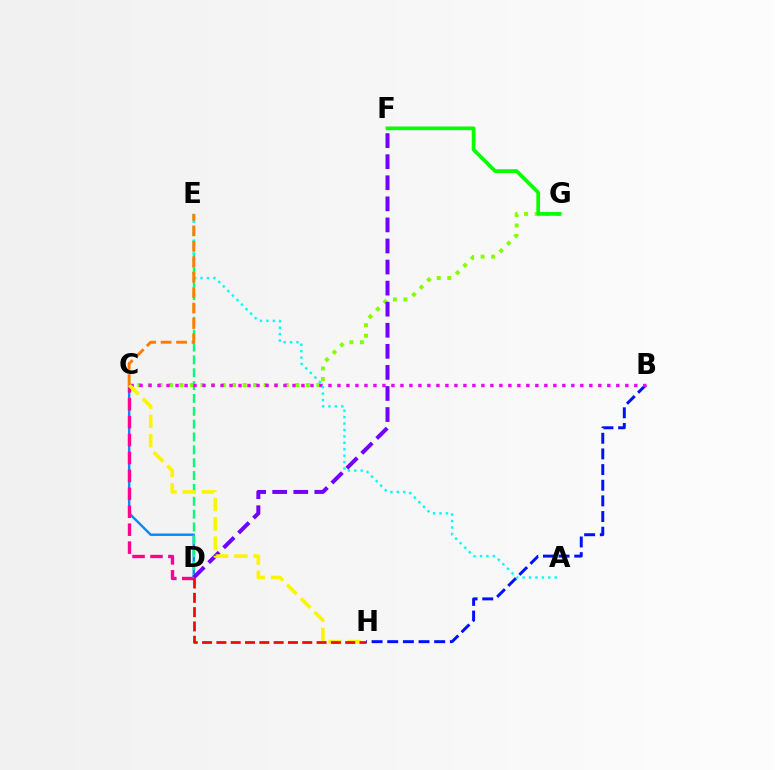{('B', 'H'): [{'color': '#0010ff', 'line_style': 'dashed', 'thickness': 2.13}], ('C', 'D'): [{'color': '#008cff', 'line_style': 'solid', 'thickness': 1.74}, {'color': '#ff0094', 'line_style': 'dashed', 'thickness': 2.44}], ('C', 'G'): [{'color': '#84ff00', 'line_style': 'dotted', 'thickness': 2.86}], ('D', 'E'): [{'color': '#00ff74', 'line_style': 'dashed', 'thickness': 1.75}], ('B', 'C'): [{'color': '#ee00ff', 'line_style': 'dotted', 'thickness': 2.44}], ('F', 'G'): [{'color': '#08ff00', 'line_style': 'solid', 'thickness': 2.68}], ('A', 'E'): [{'color': '#00fff6', 'line_style': 'dotted', 'thickness': 1.75}], ('D', 'F'): [{'color': '#7200ff', 'line_style': 'dashed', 'thickness': 2.86}], ('C', 'H'): [{'color': '#fcf500', 'line_style': 'dashed', 'thickness': 2.62}], ('C', 'E'): [{'color': '#ff7c00', 'line_style': 'dashed', 'thickness': 2.1}], ('D', 'H'): [{'color': '#ff0000', 'line_style': 'dashed', 'thickness': 1.94}]}